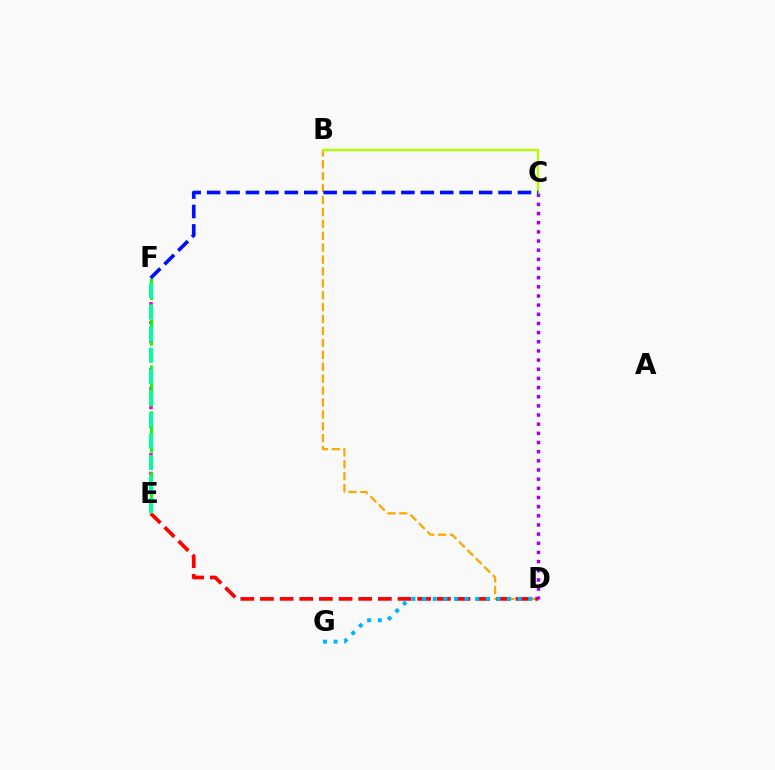{('B', 'D'): [{'color': '#ffa500', 'line_style': 'dashed', 'thickness': 1.62}], ('D', 'E'): [{'color': '#ff0000', 'line_style': 'dashed', 'thickness': 2.67}], ('E', 'F'): [{'color': '#ff00bd', 'line_style': 'dotted', 'thickness': 2.56}, {'color': '#08ff00', 'line_style': 'dashed', 'thickness': 2.07}, {'color': '#00ff9d', 'line_style': 'dashed', 'thickness': 2.92}], ('D', 'G'): [{'color': '#00b5ff', 'line_style': 'dotted', 'thickness': 2.88}], ('C', 'D'): [{'color': '#9b00ff', 'line_style': 'dotted', 'thickness': 2.49}], ('B', 'C'): [{'color': '#b3ff00', 'line_style': 'solid', 'thickness': 1.72}], ('C', 'F'): [{'color': '#0010ff', 'line_style': 'dashed', 'thickness': 2.64}]}